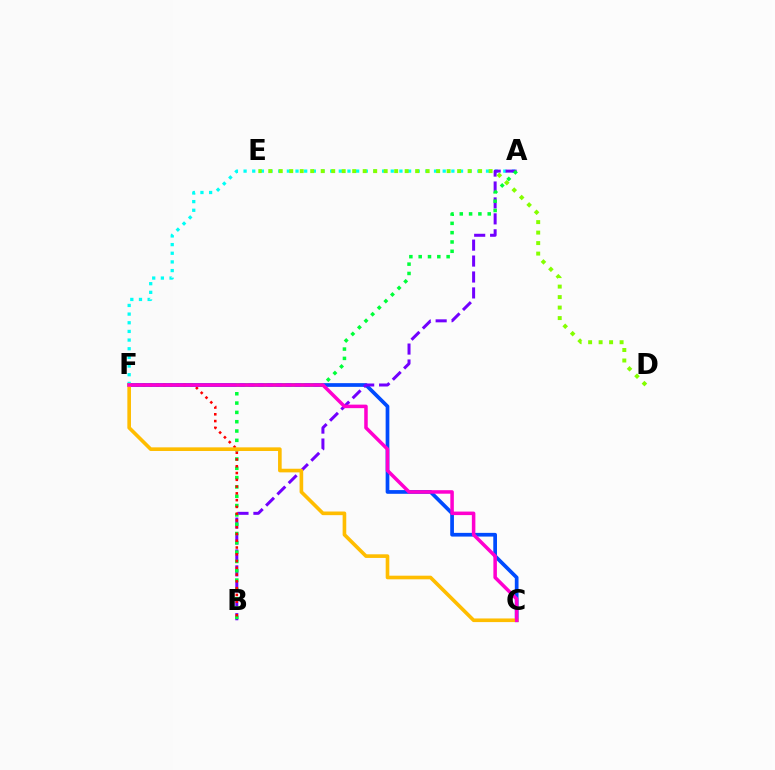{('A', 'F'): [{'color': '#00fff6', 'line_style': 'dotted', 'thickness': 2.35}], ('C', 'F'): [{'color': '#004bff', 'line_style': 'solid', 'thickness': 2.67}, {'color': '#ffbd00', 'line_style': 'solid', 'thickness': 2.62}, {'color': '#ff00cf', 'line_style': 'solid', 'thickness': 2.53}], ('A', 'B'): [{'color': '#7200ff', 'line_style': 'dashed', 'thickness': 2.16}, {'color': '#00ff39', 'line_style': 'dotted', 'thickness': 2.53}], ('D', 'E'): [{'color': '#84ff00', 'line_style': 'dotted', 'thickness': 2.85}], ('B', 'F'): [{'color': '#ff0000', 'line_style': 'dotted', 'thickness': 1.84}]}